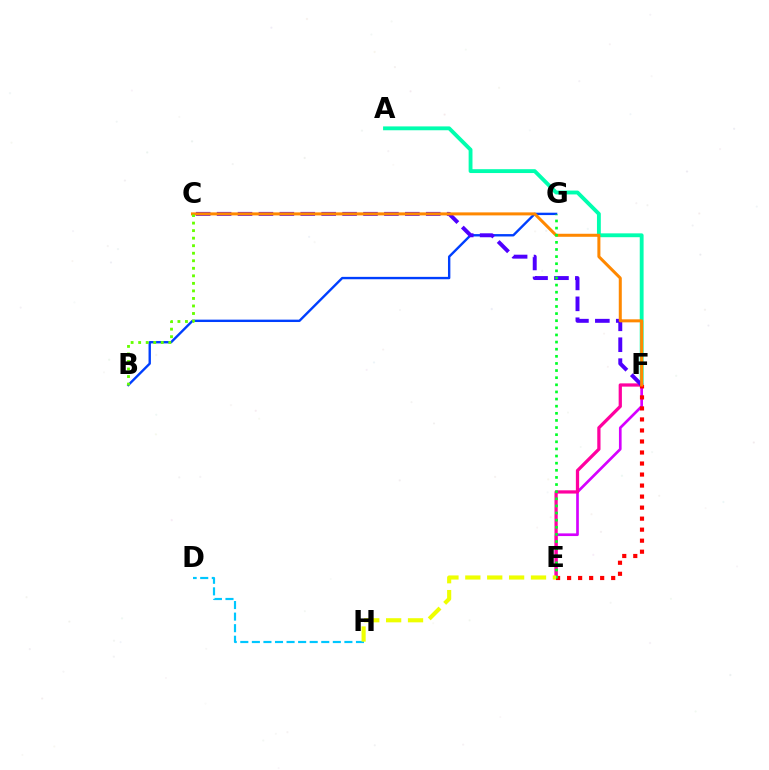{('B', 'G'): [{'color': '#003fff', 'line_style': 'solid', 'thickness': 1.72}], ('A', 'F'): [{'color': '#00ffaf', 'line_style': 'solid', 'thickness': 2.77}], ('E', 'F'): [{'color': '#d600ff', 'line_style': 'solid', 'thickness': 1.92}, {'color': '#ff00a0', 'line_style': 'solid', 'thickness': 2.34}, {'color': '#ff0000', 'line_style': 'dotted', 'thickness': 2.99}], ('C', 'F'): [{'color': '#4f00ff', 'line_style': 'dashed', 'thickness': 2.84}, {'color': '#ff8800', 'line_style': 'solid', 'thickness': 2.18}], ('E', 'G'): [{'color': '#00ff27', 'line_style': 'dotted', 'thickness': 1.94}], ('D', 'H'): [{'color': '#00c7ff', 'line_style': 'dashed', 'thickness': 1.57}], ('B', 'C'): [{'color': '#66ff00', 'line_style': 'dotted', 'thickness': 2.05}], ('E', 'H'): [{'color': '#eeff00', 'line_style': 'dashed', 'thickness': 2.97}]}